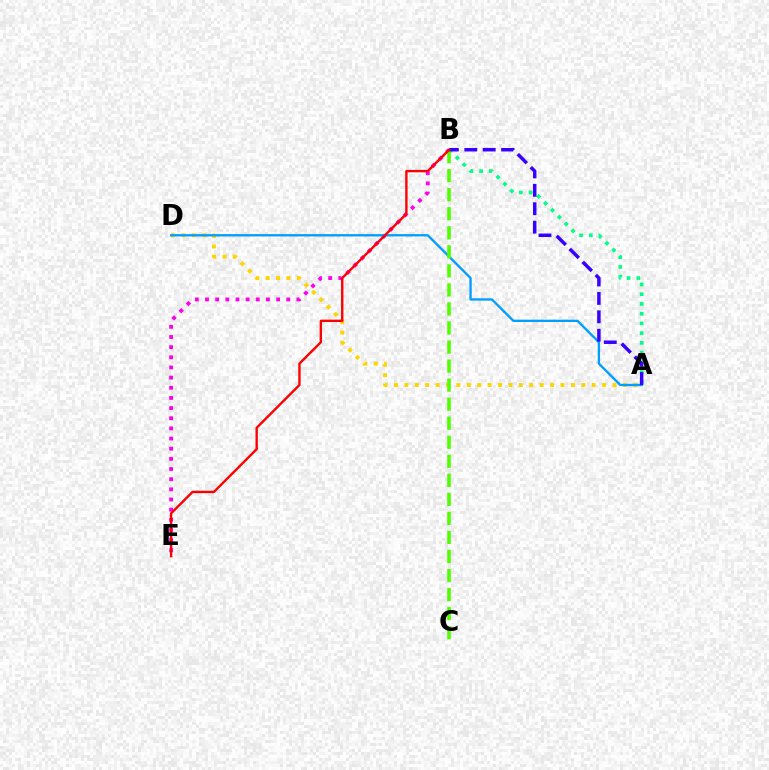{('B', 'E'): [{'color': '#ff00ed', 'line_style': 'dotted', 'thickness': 2.76}, {'color': '#ff0000', 'line_style': 'solid', 'thickness': 1.71}], ('A', 'D'): [{'color': '#ffd500', 'line_style': 'dotted', 'thickness': 2.83}, {'color': '#009eff', 'line_style': 'solid', 'thickness': 1.67}], ('A', 'B'): [{'color': '#00ff86', 'line_style': 'dotted', 'thickness': 2.64}, {'color': '#3700ff', 'line_style': 'dashed', 'thickness': 2.5}], ('B', 'C'): [{'color': '#4fff00', 'line_style': 'dashed', 'thickness': 2.59}]}